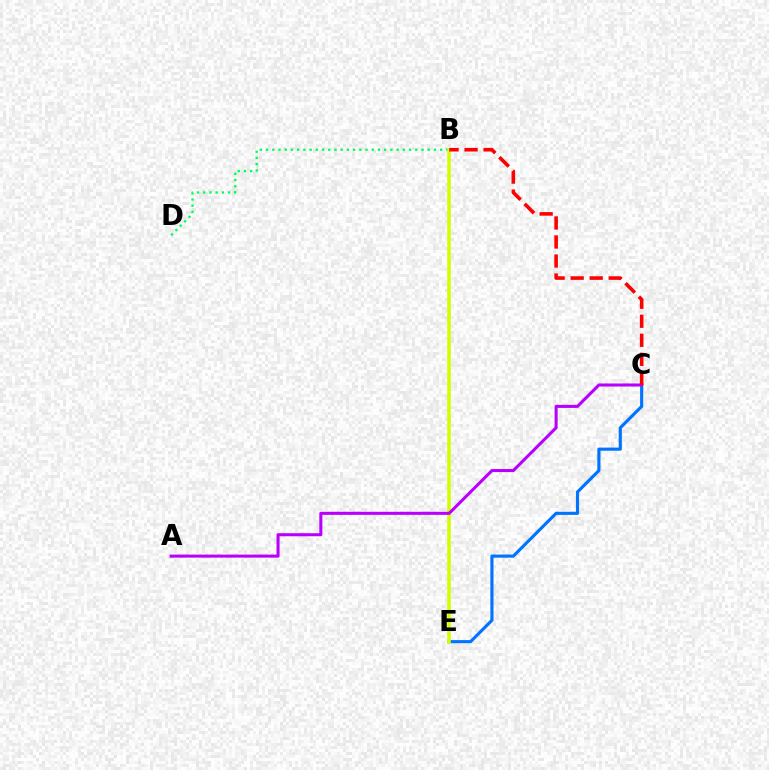{('B', 'D'): [{'color': '#00ff5c', 'line_style': 'dotted', 'thickness': 1.69}], ('C', 'E'): [{'color': '#0074ff', 'line_style': 'solid', 'thickness': 2.25}], ('B', 'E'): [{'color': '#d1ff00', 'line_style': 'solid', 'thickness': 2.56}], ('A', 'C'): [{'color': '#b900ff', 'line_style': 'solid', 'thickness': 2.2}], ('B', 'C'): [{'color': '#ff0000', 'line_style': 'dashed', 'thickness': 2.59}]}